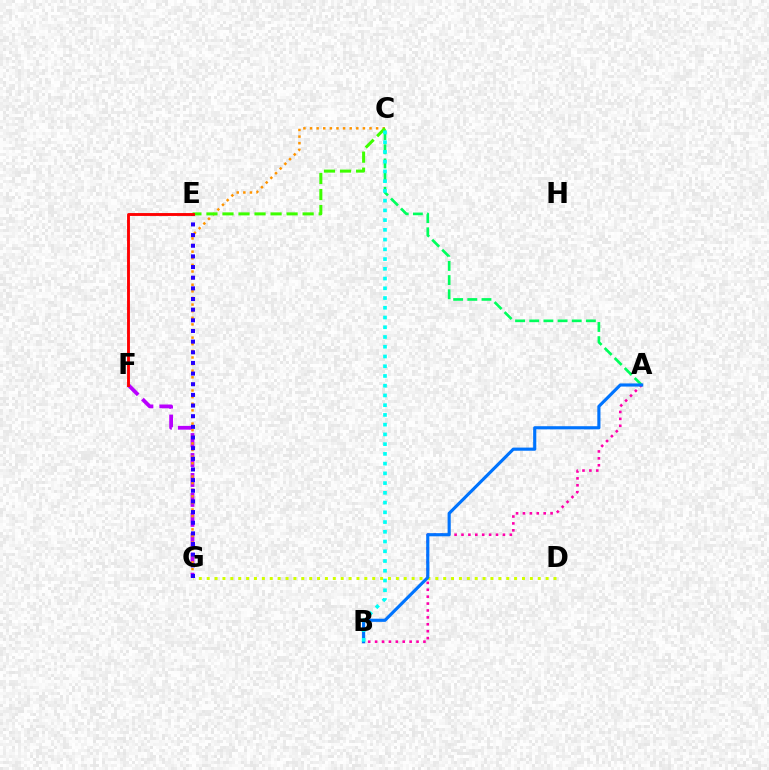{('F', 'G'): [{'color': '#b900ff', 'line_style': 'dashed', 'thickness': 2.71}], ('A', 'B'): [{'color': '#ff00ac', 'line_style': 'dotted', 'thickness': 1.88}, {'color': '#0074ff', 'line_style': 'solid', 'thickness': 2.26}], ('D', 'G'): [{'color': '#d1ff00', 'line_style': 'dotted', 'thickness': 2.14}], ('C', 'G'): [{'color': '#ff9400', 'line_style': 'dotted', 'thickness': 1.8}], ('E', 'G'): [{'color': '#2500ff', 'line_style': 'dotted', 'thickness': 2.89}], ('A', 'C'): [{'color': '#00ff5c', 'line_style': 'dashed', 'thickness': 1.92}], ('C', 'E'): [{'color': '#3dff00', 'line_style': 'dashed', 'thickness': 2.18}], ('B', 'C'): [{'color': '#00fff6', 'line_style': 'dotted', 'thickness': 2.65}], ('E', 'F'): [{'color': '#ff0000', 'line_style': 'solid', 'thickness': 2.07}]}